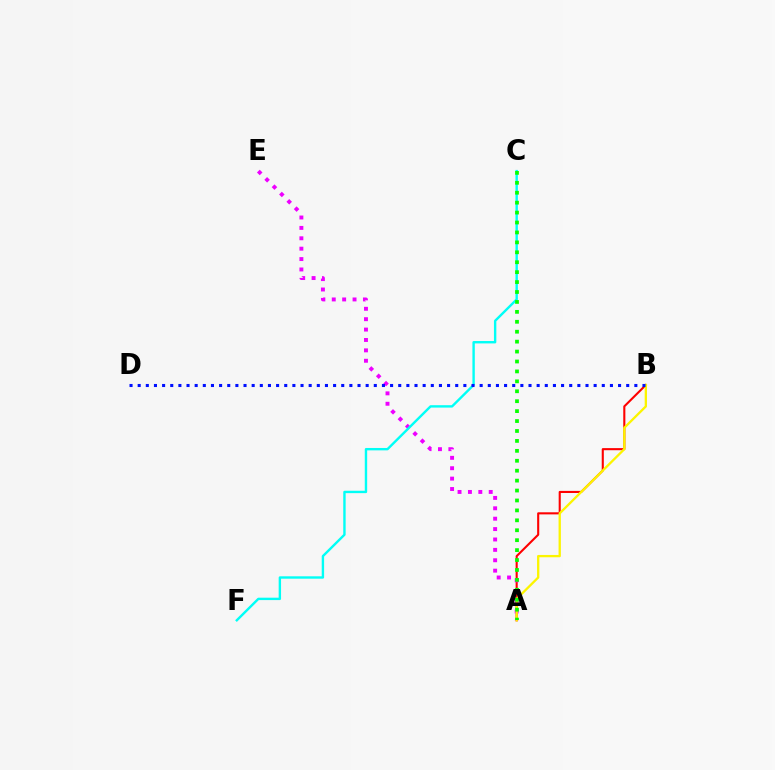{('A', 'B'): [{'color': '#ff0000', 'line_style': 'solid', 'thickness': 1.51}, {'color': '#fcf500', 'line_style': 'solid', 'thickness': 1.66}], ('A', 'E'): [{'color': '#ee00ff', 'line_style': 'dotted', 'thickness': 2.82}], ('C', 'F'): [{'color': '#00fff6', 'line_style': 'solid', 'thickness': 1.72}], ('B', 'D'): [{'color': '#0010ff', 'line_style': 'dotted', 'thickness': 2.21}], ('A', 'C'): [{'color': '#08ff00', 'line_style': 'dotted', 'thickness': 2.7}]}